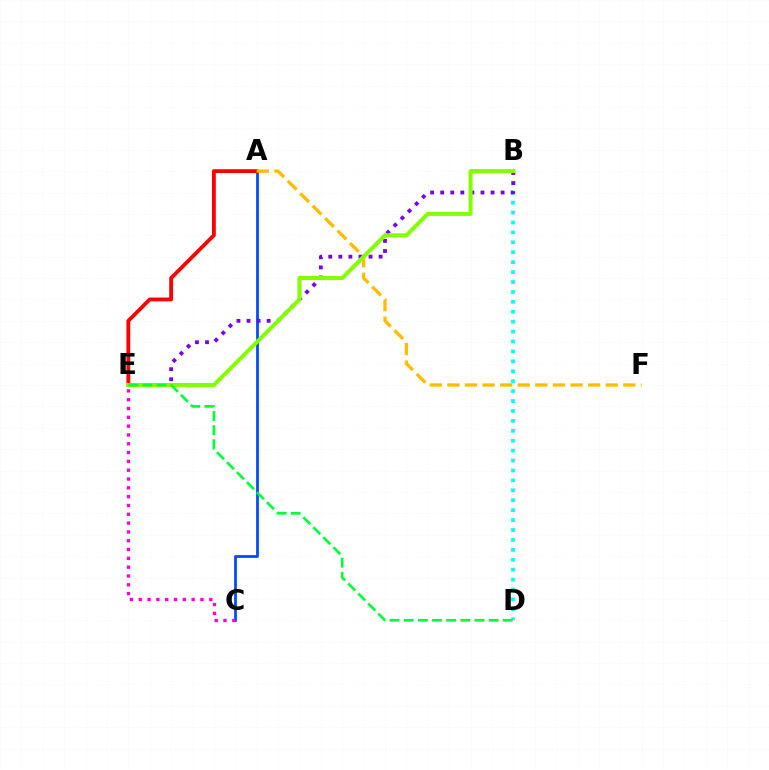{('A', 'C'): [{'color': '#004bff', 'line_style': 'solid', 'thickness': 1.99}], ('A', 'E'): [{'color': '#ff0000', 'line_style': 'solid', 'thickness': 2.75}], ('A', 'F'): [{'color': '#ffbd00', 'line_style': 'dashed', 'thickness': 2.39}], ('B', 'D'): [{'color': '#00fff6', 'line_style': 'dotted', 'thickness': 2.7}], ('C', 'E'): [{'color': '#ff00cf', 'line_style': 'dotted', 'thickness': 2.4}], ('B', 'E'): [{'color': '#7200ff', 'line_style': 'dotted', 'thickness': 2.74}, {'color': '#84ff00', 'line_style': 'solid', 'thickness': 2.91}], ('D', 'E'): [{'color': '#00ff39', 'line_style': 'dashed', 'thickness': 1.92}]}